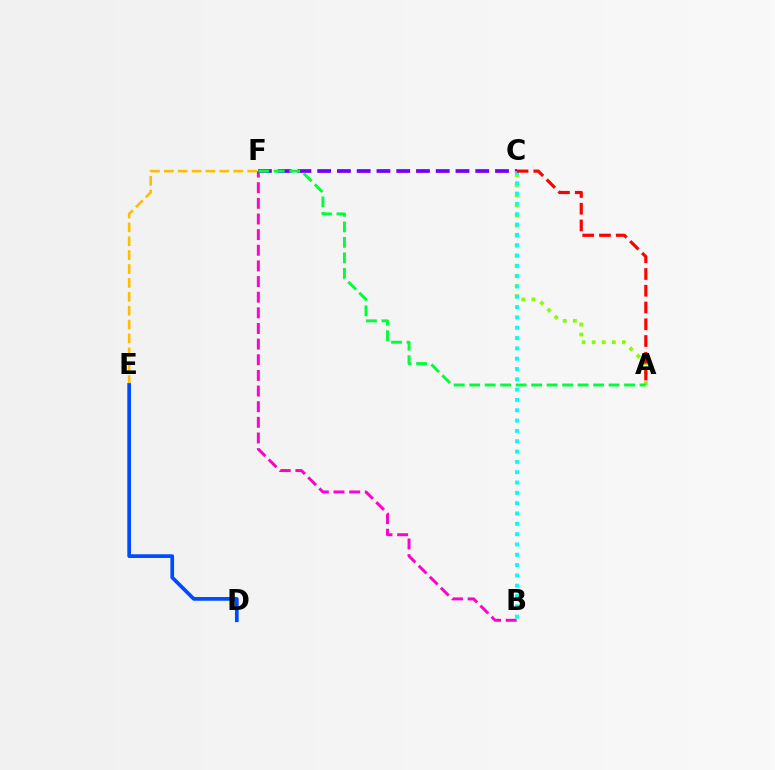{('B', 'F'): [{'color': '#ff00cf', 'line_style': 'dashed', 'thickness': 2.12}], ('A', 'C'): [{'color': '#84ff00', 'line_style': 'dotted', 'thickness': 2.73}, {'color': '#ff0000', 'line_style': 'dashed', 'thickness': 2.28}], ('C', 'F'): [{'color': '#7200ff', 'line_style': 'dashed', 'thickness': 2.68}], ('E', 'F'): [{'color': '#ffbd00', 'line_style': 'dashed', 'thickness': 1.89}], ('B', 'C'): [{'color': '#00fff6', 'line_style': 'dotted', 'thickness': 2.8}], ('A', 'F'): [{'color': '#00ff39', 'line_style': 'dashed', 'thickness': 2.1}], ('D', 'E'): [{'color': '#004bff', 'line_style': 'solid', 'thickness': 2.67}]}